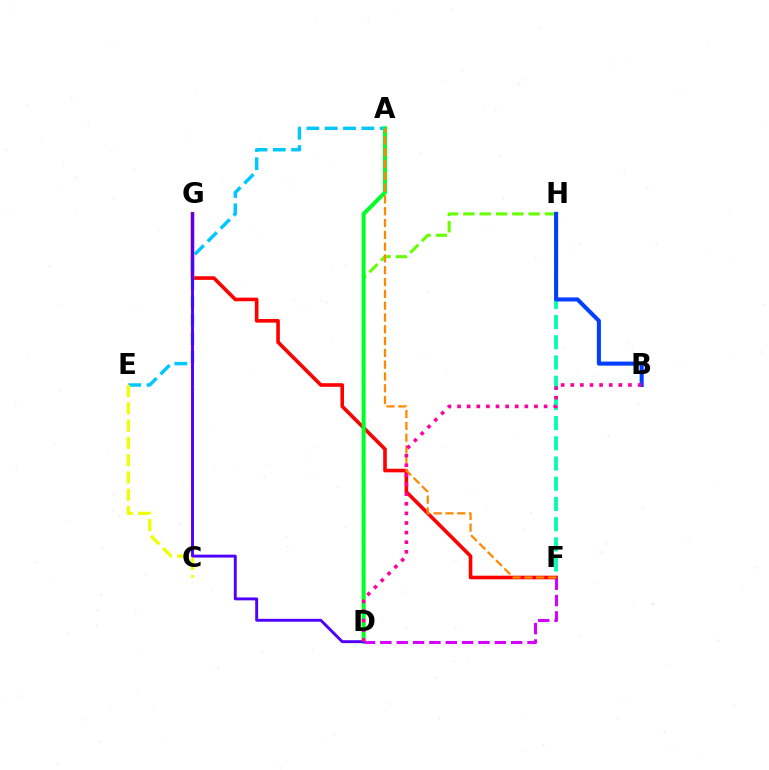{('F', 'G'): [{'color': '#ff0000', 'line_style': 'solid', 'thickness': 2.61}], ('A', 'E'): [{'color': '#00c7ff', 'line_style': 'dashed', 'thickness': 2.49}], ('D', 'H'): [{'color': '#66ff00', 'line_style': 'dashed', 'thickness': 2.21}], ('A', 'D'): [{'color': '#00ff27', 'line_style': 'solid', 'thickness': 2.87}], ('F', 'H'): [{'color': '#00ffaf', 'line_style': 'dashed', 'thickness': 2.75}], ('D', 'G'): [{'color': '#4f00ff', 'line_style': 'solid', 'thickness': 2.09}], ('C', 'E'): [{'color': '#eeff00', 'line_style': 'dashed', 'thickness': 2.35}], ('B', 'H'): [{'color': '#003fff', 'line_style': 'solid', 'thickness': 2.92}], ('A', 'F'): [{'color': '#ff8800', 'line_style': 'dashed', 'thickness': 1.6}], ('D', 'F'): [{'color': '#d600ff', 'line_style': 'dashed', 'thickness': 2.22}], ('B', 'D'): [{'color': '#ff00a0', 'line_style': 'dotted', 'thickness': 2.61}]}